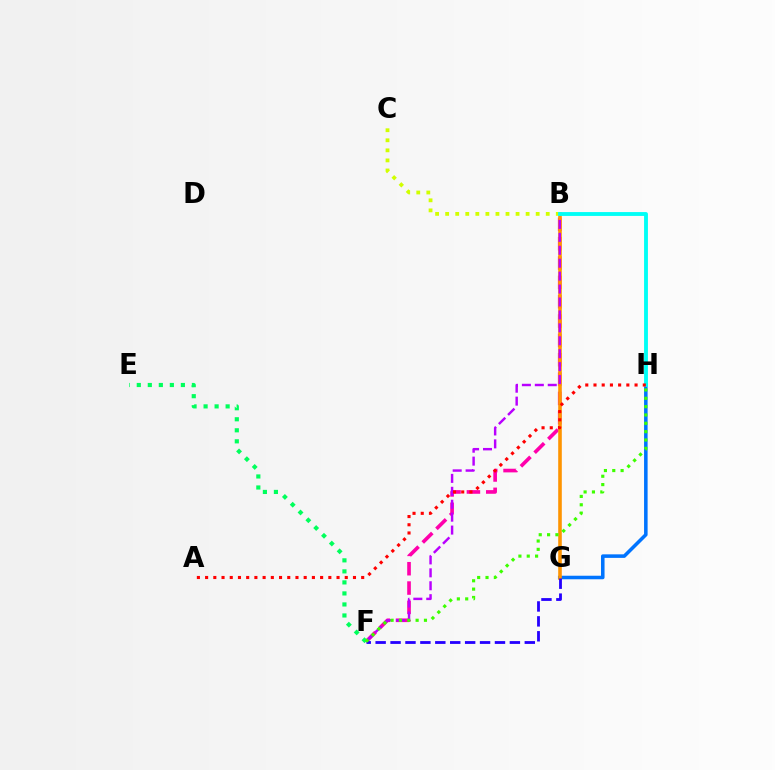{('G', 'H'): [{'color': '#0074ff', 'line_style': 'solid', 'thickness': 2.55}], ('B', 'F'): [{'color': '#ff00ac', 'line_style': 'dashed', 'thickness': 2.63}, {'color': '#b900ff', 'line_style': 'dashed', 'thickness': 1.76}], ('B', 'G'): [{'color': '#ff9400', 'line_style': 'solid', 'thickness': 2.59}], ('F', 'G'): [{'color': '#2500ff', 'line_style': 'dashed', 'thickness': 2.03}], ('B', 'C'): [{'color': '#d1ff00', 'line_style': 'dotted', 'thickness': 2.73}], ('E', 'F'): [{'color': '#00ff5c', 'line_style': 'dotted', 'thickness': 3.0}], ('F', 'H'): [{'color': '#3dff00', 'line_style': 'dotted', 'thickness': 2.27}], ('B', 'H'): [{'color': '#00fff6', 'line_style': 'solid', 'thickness': 2.78}], ('A', 'H'): [{'color': '#ff0000', 'line_style': 'dotted', 'thickness': 2.23}]}